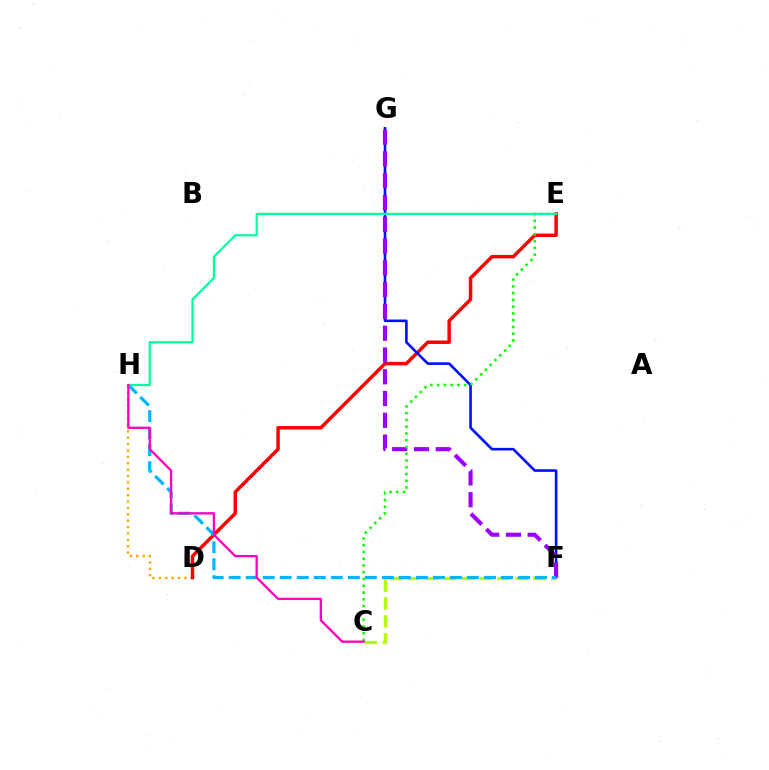{('D', 'H'): [{'color': '#ffa500', 'line_style': 'dotted', 'thickness': 1.73}], ('D', 'E'): [{'color': '#ff0000', 'line_style': 'solid', 'thickness': 2.49}], ('F', 'G'): [{'color': '#0010ff', 'line_style': 'solid', 'thickness': 1.88}, {'color': '#9b00ff', 'line_style': 'dashed', 'thickness': 2.96}], ('C', 'F'): [{'color': '#b3ff00', 'line_style': 'dashed', 'thickness': 2.43}], ('F', 'H'): [{'color': '#00b5ff', 'line_style': 'dashed', 'thickness': 2.31}], ('C', 'E'): [{'color': '#08ff00', 'line_style': 'dotted', 'thickness': 1.84}], ('E', 'H'): [{'color': '#00ff9d', 'line_style': 'solid', 'thickness': 1.6}], ('C', 'H'): [{'color': '#ff00bd', 'line_style': 'solid', 'thickness': 1.66}]}